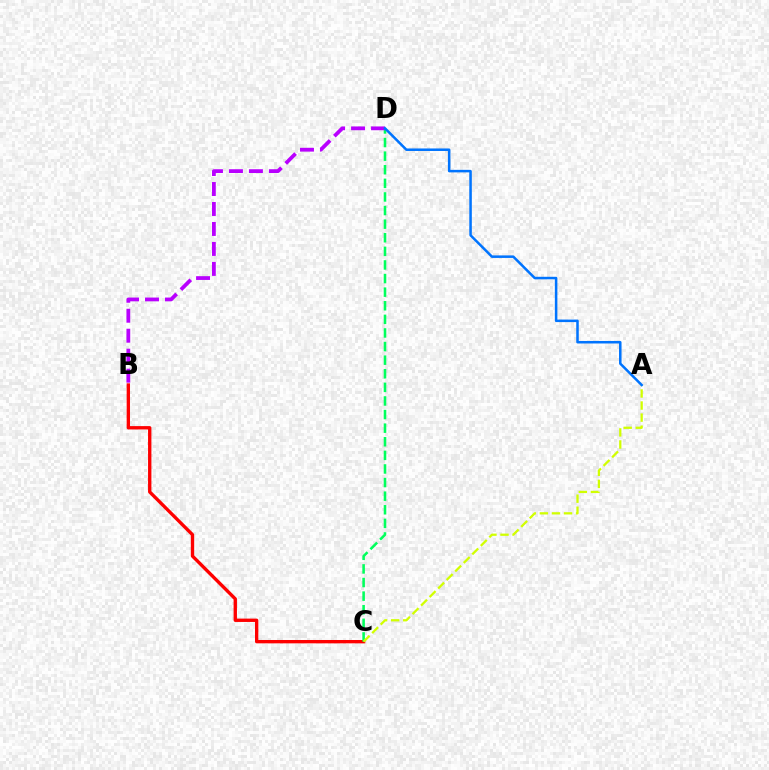{('B', 'C'): [{'color': '#ff0000', 'line_style': 'solid', 'thickness': 2.41}], ('C', 'D'): [{'color': '#00ff5c', 'line_style': 'dashed', 'thickness': 1.85}], ('B', 'D'): [{'color': '#b900ff', 'line_style': 'dashed', 'thickness': 2.71}], ('A', 'C'): [{'color': '#d1ff00', 'line_style': 'dashed', 'thickness': 1.64}], ('A', 'D'): [{'color': '#0074ff', 'line_style': 'solid', 'thickness': 1.82}]}